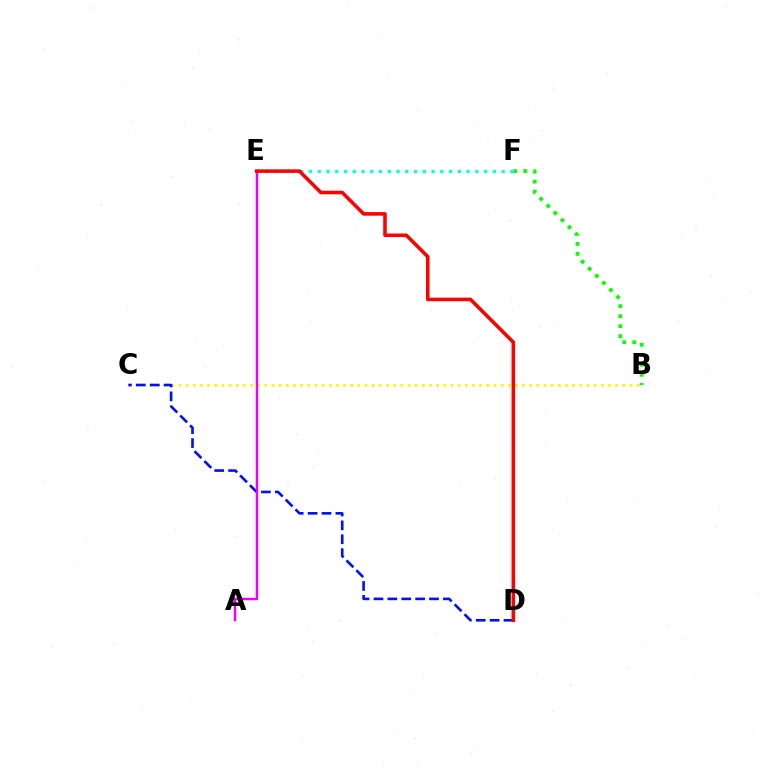{('B', 'C'): [{'color': '#fcf500', 'line_style': 'dotted', 'thickness': 1.94}], ('C', 'D'): [{'color': '#0010ff', 'line_style': 'dashed', 'thickness': 1.89}], ('B', 'F'): [{'color': '#08ff00', 'line_style': 'dotted', 'thickness': 2.72}], ('A', 'E'): [{'color': '#ee00ff', 'line_style': 'solid', 'thickness': 1.74}], ('E', 'F'): [{'color': '#00fff6', 'line_style': 'dotted', 'thickness': 2.38}], ('D', 'E'): [{'color': '#ff0000', 'line_style': 'solid', 'thickness': 2.56}]}